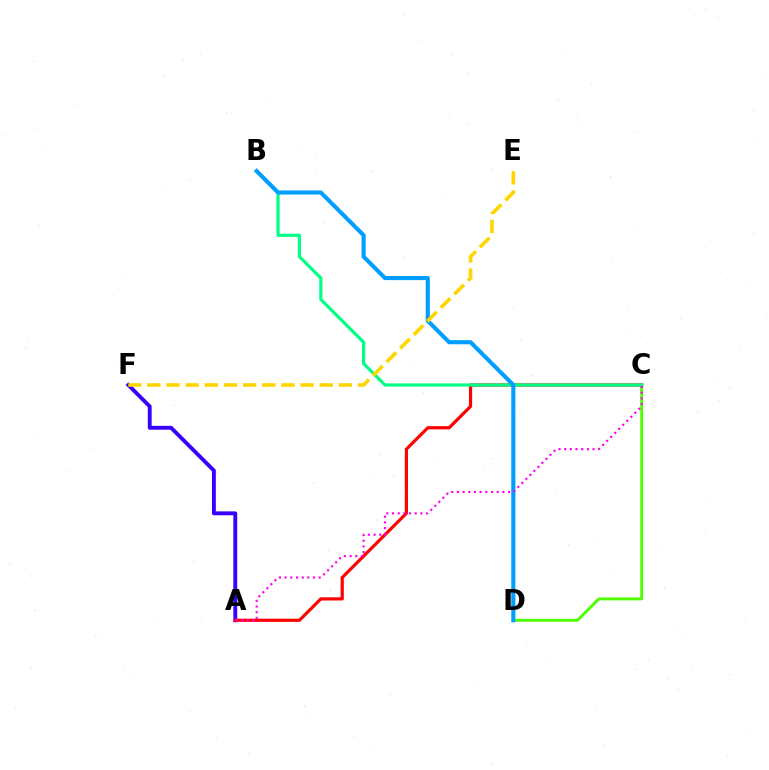{('C', 'D'): [{'color': '#4fff00', 'line_style': 'solid', 'thickness': 2.1}], ('A', 'F'): [{'color': '#3700ff', 'line_style': 'solid', 'thickness': 2.8}], ('A', 'C'): [{'color': '#ff0000', 'line_style': 'solid', 'thickness': 2.29}, {'color': '#ff00ed', 'line_style': 'dotted', 'thickness': 1.54}], ('B', 'C'): [{'color': '#00ff86', 'line_style': 'solid', 'thickness': 2.29}], ('B', 'D'): [{'color': '#009eff', 'line_style': 'solid', 'thickness': 2.95}], ('E', 'F'): [{'color': '#ffd500', 'line_style': 'dashed', 'thickness': 2.6}]}